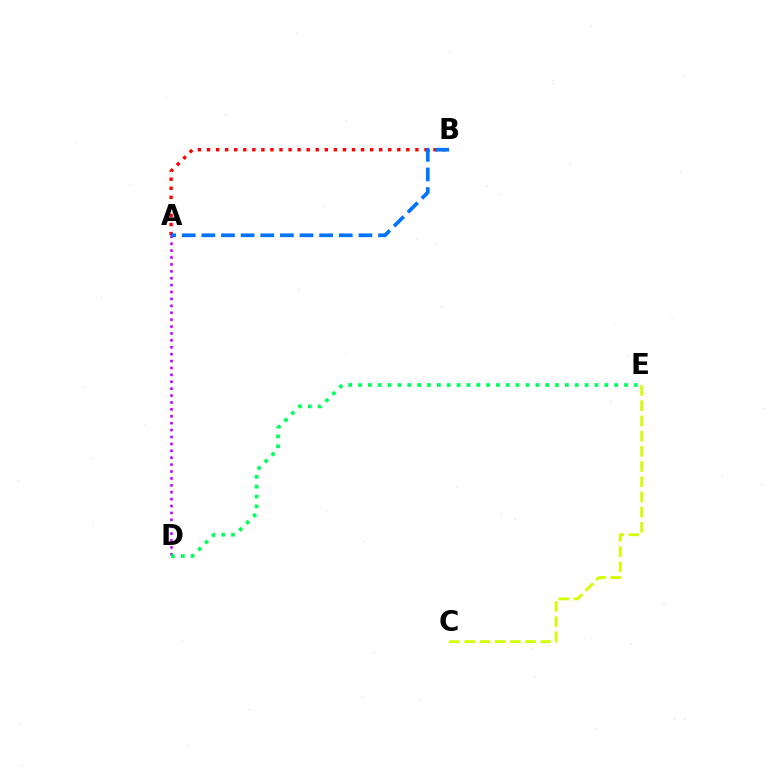{('A', 'D'): [{'color': '#b900ff', 'line_style': 'dotted', 'thickness': 1.88}], ('A', 'B'): [{'color': '#ff0000', 'line_style': 'dotted', 'thickness': 2.46}, {'color': '#0074ff', 'line_style': 'dashed', 'thickness': 2.67}], ('C', 'E'): [{'color': '#d1ff00', 'line_style': 'dashed', 'thickness': 2.07}], ('D', 'E'): [{'color': '#00ff5c', 'line_style': 'dotted', 'thickness': 2.68}]}